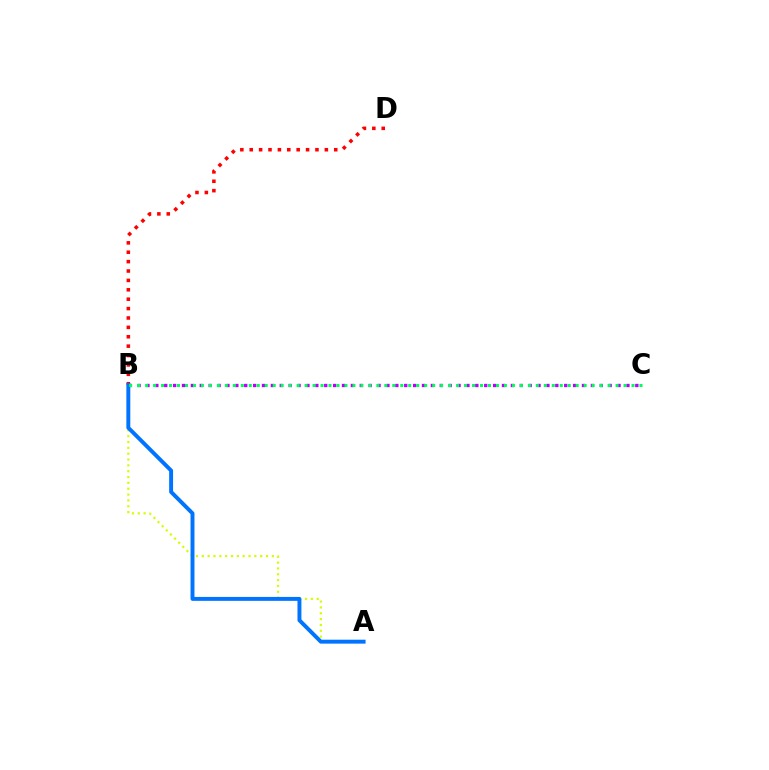{('B', 'D'): [{'color': '#ff0000', 'line_style': 'dotted', 'thickness': 2.55}], ('B', 'C'): [{'color': '#b900ff', 'line_style': 'dotted', 'thickness': 2.42}, {'color': '#00ff5c', 'line_style': 'dotted', 'thickness': 2.17}], ('A', 'B'): [{'color': '#d1ff00', 'line_style': 'dotted', 'thickness': 1.59}, {'color': '#0074ff', 'line_style': 'solid', 'thickness': 2.83}]}